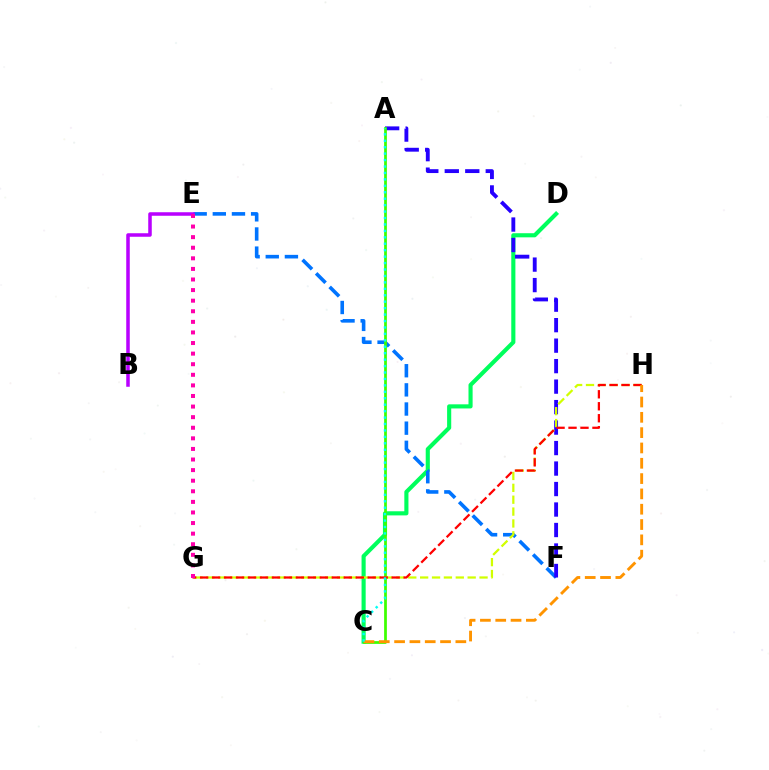{('C', 'D'): [{'color': '#00ff5c', 'line_style': 'solid', 'thickness': 2.97}], ('E', 'F'): [{'color': '#0074ff', 'line_style': 'dashed', 'thickness': 2.6}], ('A', 'F'): [{'color': '#2500ff', 'line_style': 'dashed', 'thickness': 2.78}], ('A', 'C'): [{'color': '#3dff00', 'line_style': 'solid', 'thickness': 1.97}, {'color': '#00fff6', 'line_style': 'dotted', 'thickness': 1.75}], ('G', 'H'): [{'color': '#d1ff00', 'line_style': 'dashed', 'thickness': 1.61}, {'color': '#ff0000', 'line_style': 'dashed', 'thickness': 1.63}], ('B', 'E'): [{'color': '#b900ff', 'line_style': 'solid', 'thickness': 2.54}], ('E', 'G'): [{'color': '#ff00ac', 'line_style': 'dotted', 'thickness': 2.88}], ('C', 'H'): [{'color': '#ff9400', 'line_style': 'dashed', 'thickness': 2.08}]}